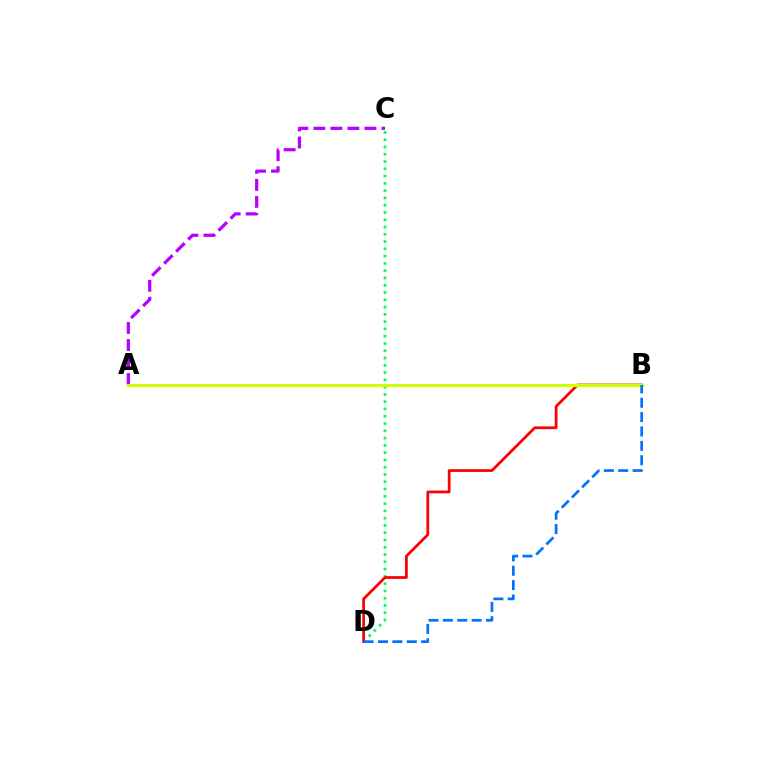{('C', 'D'): [{'color': '#00ff5c', 'line_style': 'dotted', 'thickness': 1.98}], ('A', 'C'): [{'color': '#b900ff', 'line_style': 'dashed', 'thickness': 2.31}], ('B', 'D'): [{'color': '#ff0000', 'line_style': 'solid', 'thickness': 1.98}, {'color': '#0074ff', 'line_style': 'dashed', 'thickness': 1.95}], ('A', 'B'): [{'color': '#d1ff00', 'line_style': 'solid', 'thickness': 2.25}]}